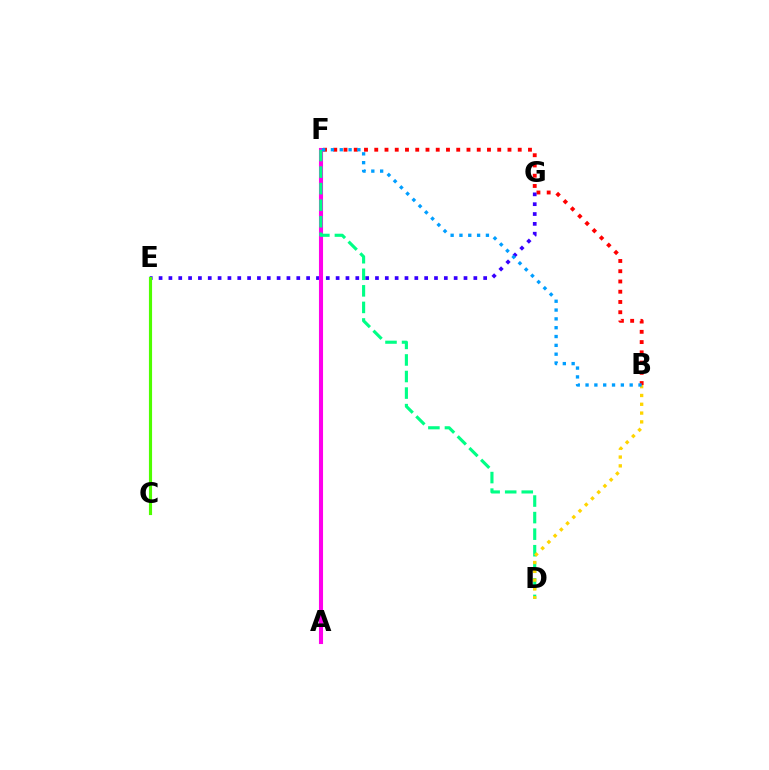{('B', 'F'): [{'color': '#ff0000', 'line_style': 'dotted', 'thickness': 2.78}, {'color': '#009eff', 'line_style': 'dotted', 'thickness': 2.4}], ('E', 'G'): [{'color': '#3700ff', 'line_style': 'dotted', 'thickness': 2.67}], ('A', 'F'): [{'color': '#ff00ed', 'line_style': 'solid', 'thickness': 2.94}], ('D', 'F'): [{'color': '#00ff86', 'line_style': 'dashed', 'thickness': 2.25}], ('B', 'D'): [{'color': '#ffd500', 'line_style': 'dotted', 'thickness': 2.39}], ('C', 'E'): [{'color': '#4fff00', 'line_style': 'solid', 'thickness': 2.26}]}